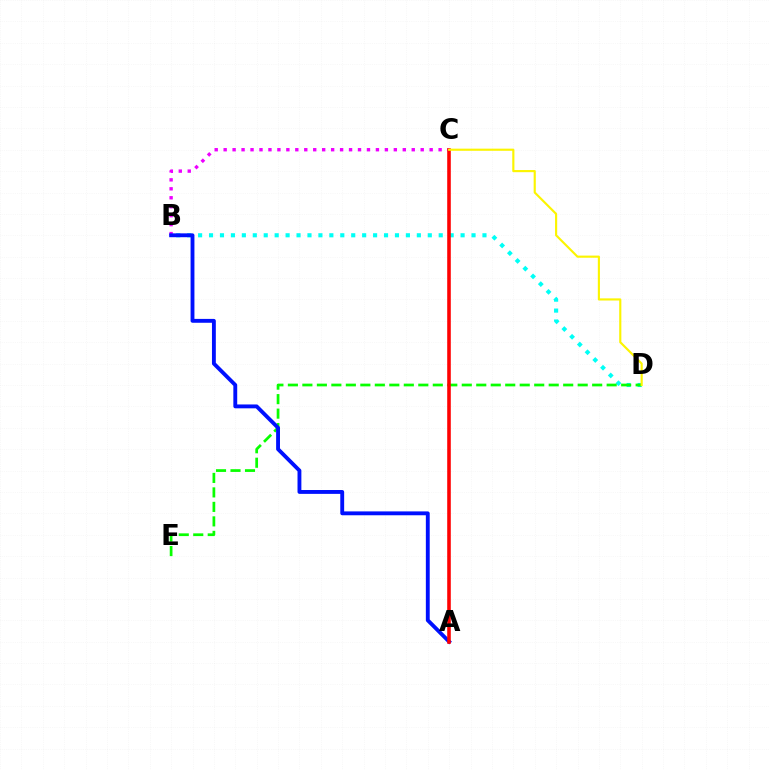{('B', 'D'): [{'color': '#00fff6', 'line_style': 'dotted', 'thickness': 2.97}], ('B', 'C'): [{'color': '#ee00ff', 'line_style': 'dotted', 'thickness': 2.43}], ('D', 'E'): [{'color': '#08ff00', 'line_style': 'dashed', 'thickness': 1.97}], ('A', 'B'): [{'color': '#0010ff', 'line_style': 'solid', 'thickness': 2.78}], ('A', 'C'): [{'color': '#ff0000', 'line_style': 'solid', 'thickness': 2.58}], ('C', 'D'): [{'color': '#fcf500', 'line_style': 'solid', 'thickness': 1.54}]}